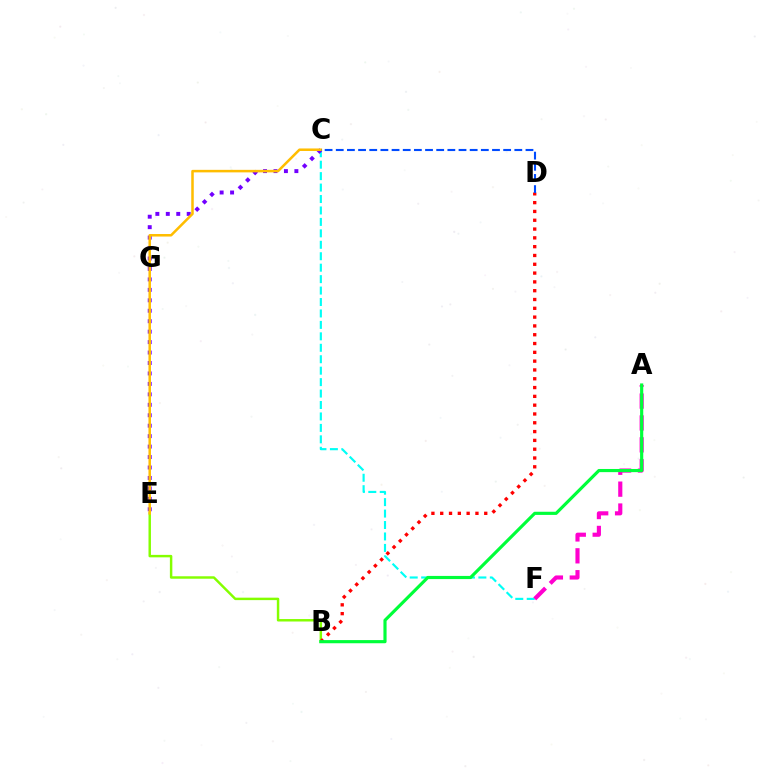{('C', 'F'): [{'color': '#00fff6', 'line_style': 'dashed', 'thickness': 1.55}], ('A', 'F'): [{'color': '#ff00cf', 'line_style': 'dashed', 'thickness': 2.97}], ('B', 'E'): [{'color': '#84ff00', 'line_style': 'solid', 'thickness': 1.77}], ('B', 'D'): [{'color': '#ff0000', 'line_style': 'dotted', 'thickness': 2.39}], ('C', 'E'): [{'color': '#7200ff', 'line_style': 'dotted', 'thickness': 2.84}, {'color': '#ffbd00', 'line_style': 'solid', 'thickness': 1.82}], ('A', 'B'): [{'color': '#00ff39', 'line_style': 'solid', 'thickness': 2.27}], ('C', 'D'): [{'color': '#004bff', 'line_style': 'dashed', 'thickness': 1.52}]}